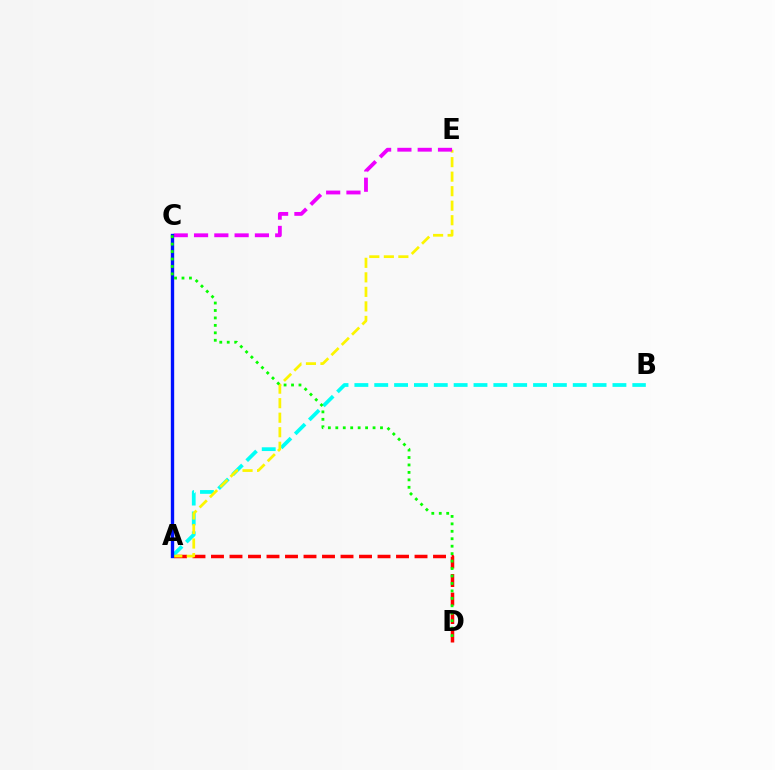{('A', 'D'): [{'color': '#ff0000', 'line_style': 'dashed', 'thickness': 2.51}], ('A', 'B'): [{'color': '#00fff6', 'line_style': 'dashed', 'thickness': 2.7}], ('A', 'E'): [{'color': '#fcf500', 'line_style': 'dashed', 'thickness': 1.97}], ('C', 'E'): [{'color': '#ee00ff', 'line_style': 'dashed', 'thickness': 2.76}], ('A', 'C'): [{'color': '#0010ff', 'line_style': 'solid', 'thickness': 2.42}], ('C', 'D'): [{'color': '#08ff00', 'line_style': 'dotted', 'thickness': 2.02}]}